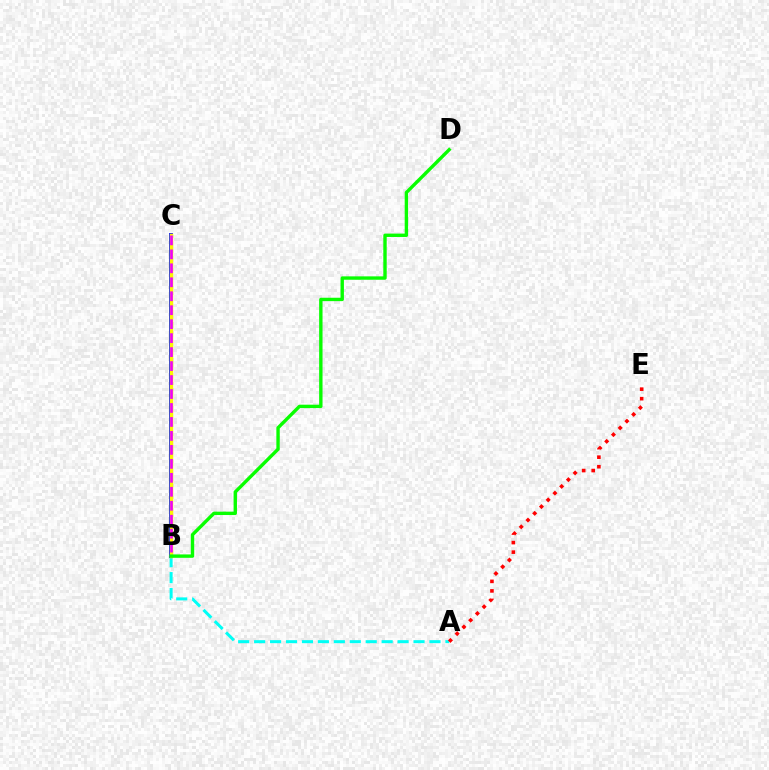{('A', 'B'): [{'color': '#00fff6', 'line_style': 'dashed', 'thickness': 2.17}], ('B', 'C'): [{'color': '#0010ff', 'line_style': 'solid', 'thickness': 2.8}, {'color': '#fcf500', 'line_style': 'solid', 'thickness': 2.5}, {'color': '#ee00ff', 'line_style': 'dashed', 'thickness': 1.9}], ('A', 'E'): [{'color': '#ff0000', 'line_style': 'dotted', 'thickness': 2.59}], ('B', 'D'): [{'color': '#08ff00', 'line_style': 'solid', 'thickness': 2.44}]}